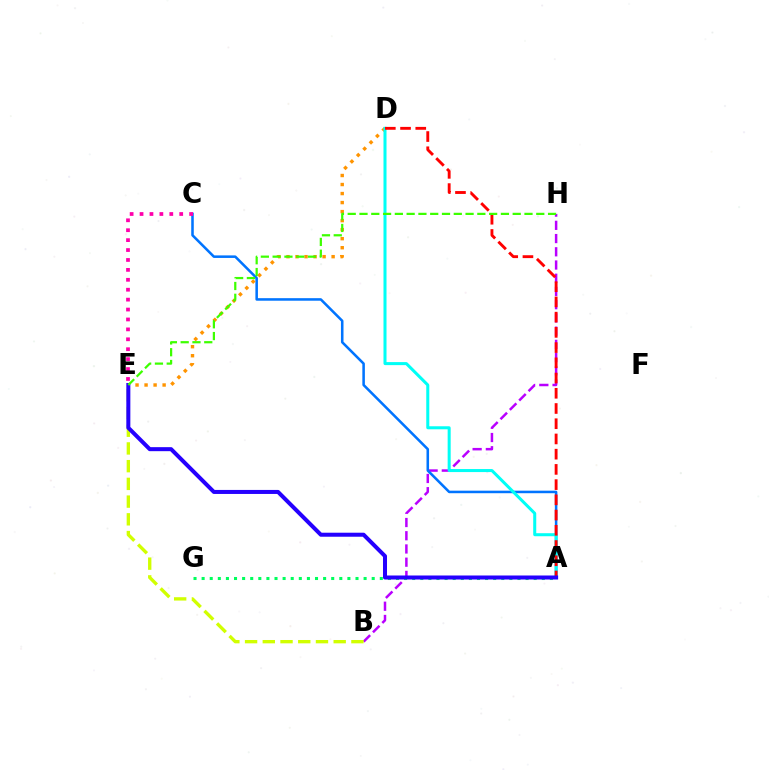{('B', 'H'): [{'color': '#b900ff', 'line_style': 'dashed', 'thickness': 1.8}], ('A', 'C'): [{'color': '#0074ff', 'line_style': 'solid', 'thickness': 1.83}], ('D', 'E'): [{'color': '#ff9400', 'line_style': 'dotted', 'thickness': 2.45}], ('A', 'D'): [{'color': '#00fff6', 'line_style': 'solid', 'thickness': 2.18}, {'color': '#ff0000', 'line_style': 'dashed', 'thickness': 2.07}], ('B', 'E'): [{'color': '#d1ff00', 'line_style': 'dashed', 'thickness': 2.41}], ('A', 'G'): [{'color': '#00ff5c', 'line_style': 'dotted', 'thickness': 2.2}], ('A', 'E'): [{'color': '#2500ff', 'line_style': 'solid', 'thickness': 2.89}], ('C', 'E'): [{'color': '#ff00ac', 'line_style': 'dotted', 'thickness': 2.69}], ('E', 'H'): [{'color': '#3dff00', 'line_style': 'dashed', 'thickness': 1.6}]}